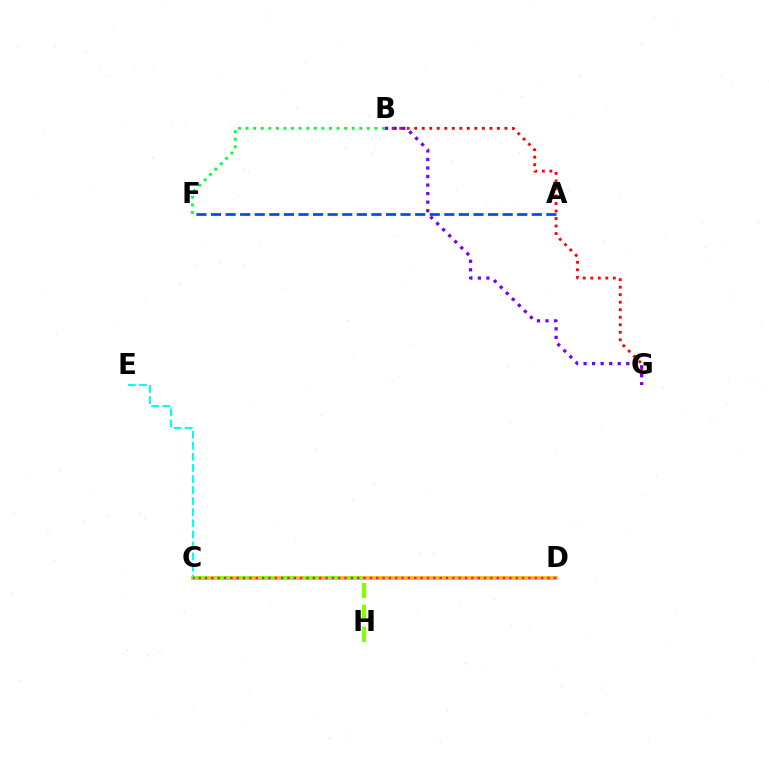{('C', 'D'): [{'color': '#ffbd00', 'line_style': 'solid', 'thickness': 2.74}, {'color': '#ff00cf', 'line_style': 'dotted', 'thickness': 1.72}], ('B', 'G'): [{'color': '#ff0000', 'line_style': 'dotted', 'thickness': 2.04}, {'color': '#7200ff', 'line_style': 'dotted', 'thickness': 2.32}], ('B', 'F'): [{'color': '#00ff39', 'line_style': 'dotted', 'thickness': 2.06}], ('C', 'E'): [{'color': '#00fff6', 'line_style': 'dashed', 'thickness': 1.51}], ('C', 'H'): [{'color': '#84ff00', 'line_style': 'dashed', 'thickness': 2.98}], ('A', 'F'): [{'color': '#004bff', 'line_style': 'dashed', 'thickness': 1.98}]}